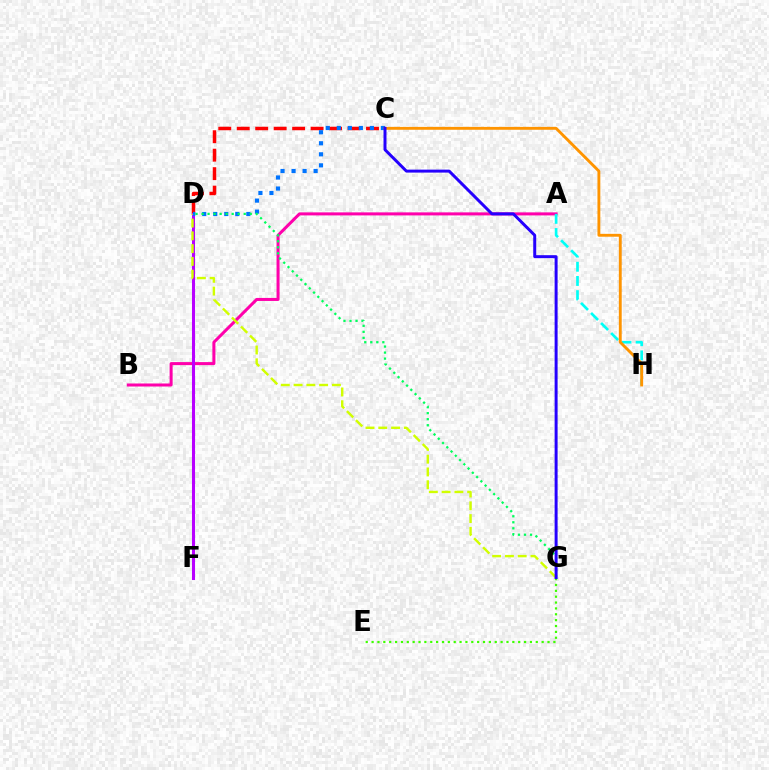{('A', 'B'): [{'color': '#ff00ac', 'line_style': 'solid', 'thickness': 2.18}], ('C', 'D'): [{'color': '#ff0000', 'line_style': 'dashed', 'thickness': 2.51}, {'color': '#0074ff', 'line_style': 'dotted', 'thickness': 3.0}], ('E', 'G'): [{'color': '#3dff00', 'line_style': 'dotted', 'thickness': 1.59}], ('D', 'F'): [{'color': '#b900ff', 'line_style': 'solid', 'thickness': 2.2}], ('D', 'G'): [{'color': '#d1ff00', 'line_style': 'dashed', 'thickness': 1.74}, {'color': '#00ff5c', 'line_style': 'dotted', 'thickness': 1.64}], ('A', 'H'): [{'color': '#00fff6', 'line_style': 'dashed', 'thickness': 1.93}], ('C', 'H'): [{'color': '#ff9400', 'line_style': 'solid', 'thickness': 2.07}], ('C', 'G'): [{'color': '#2500ff', 'line_style': 'solid', 'thickness': 2.14}]}